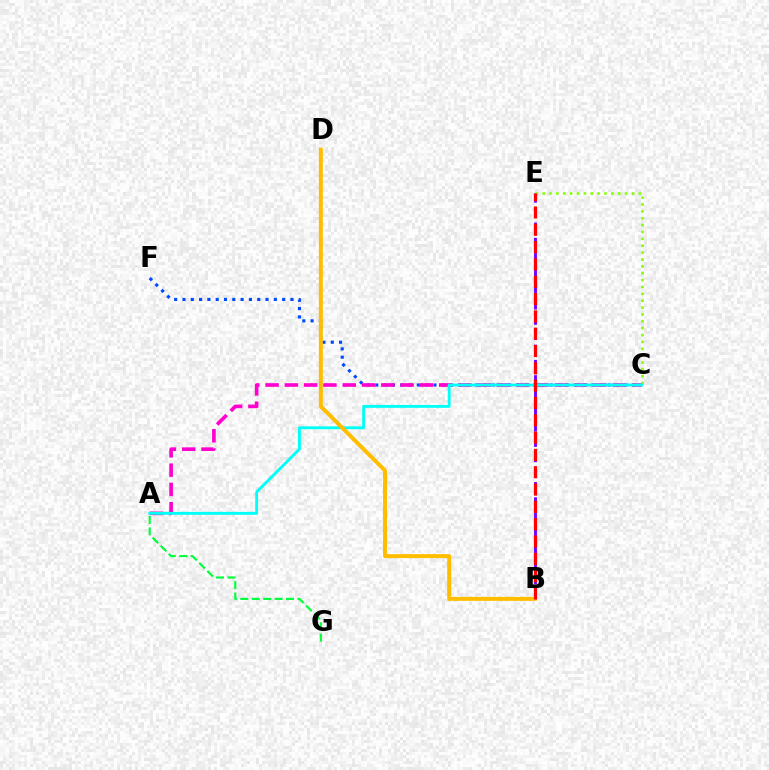{('C', 'F'): [{'color': '#004bff', 'line_style': 'dotted', 'thickness': 2.26}], ('A', 'C'): [{'color': '#ff00cf', 'line_style': 'dashed', 'thickness': 2.62}, {'color': '#00fff6', 'line_style': 'solid', 'thickness': 2.07}], ('A', 'G'): [{'color': '#00ff39', 'line_style': 'dashed', 'thickness': 1.55}], ('B', 'E'): [{'color': '#7200ff', 'line_style': 'dashed', 'thickness': 2.07}, {'color': '#ff0000', 'line_style': 'dashed', 'thickness': 2.35}], ('C', 'E'): [{'color': '#84ff00', 'line_style': 'dotted', 'thickness': 1.87}], ('B', 'D'): [{'color': '#ffbd00', 'line_style': 'solid', 'thickness': 2.85}]}